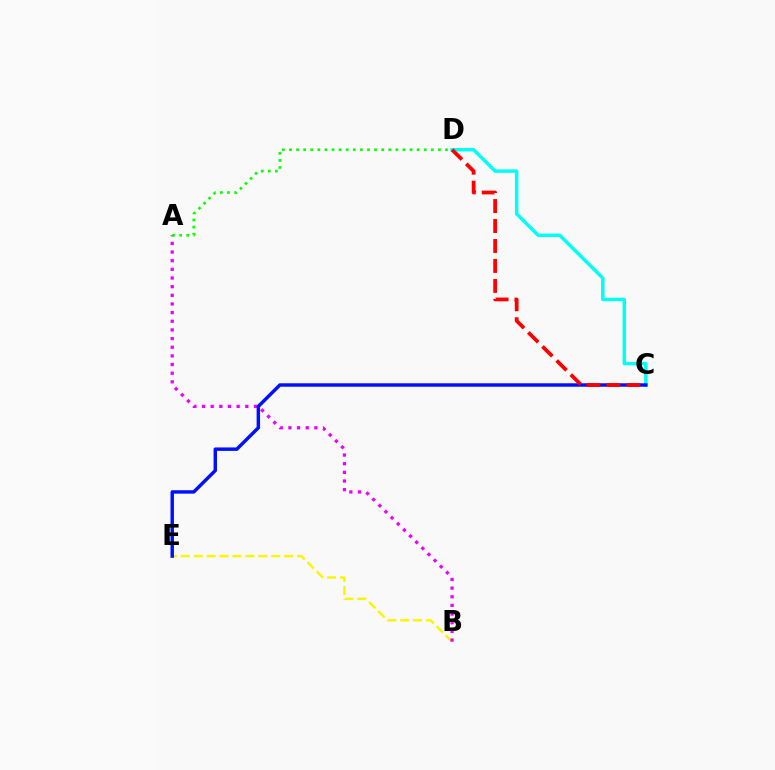{('B', 'E'): [{'color': '#fcf500', 'line_style': 'dashed', 'thickness': 1.76}], ('C', 'D'): [{'color': '#00fff6', 'line_style': 'solid', 'thickness': 2.5}, {'color': '#ff0000', 'line_style': 'dashed', 'thickness': 2.71}], ('A', 'B'): [{'color': '#ee00ff', 'line_style': 'dotted', 'thickness': 2.35}], ('A', 'D'): [{'color': '#08ff00', 'line_style': 'dotted', 'thickness': 1.93}], ('C', 'E'): [{'color': '#0010ff', 'line_style': 'solid', 'thickness': 2.48}]}